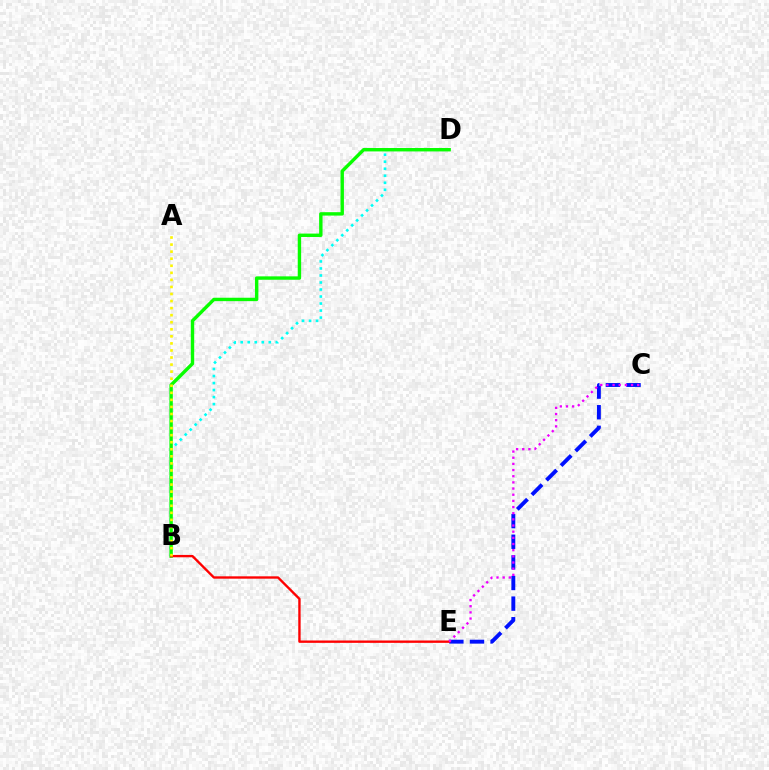{('C', 'E'): [{'color': '#0010ff', 'line_style': 'dashed', 'thickness': 2.8}, {'color': '#ee00ff', 'line_style': 'dotted', 'thickness': 1.67}], ('B', 'D'): [{'color': '#00fff6', 'line_style': 'dotted', 'thickness': 1.91}, {'color': '#08ff00', 'line_style': 'solid', 'thickness': 2.45}], ('B', 'E'): [{'color': '#ff0000', 'line_style': 'solid', 'thickness': 1.7}], ('A', 'B'): [{'color': '#fcf500', 'line_style': 'dotted', 'thickness': 1.92}]}